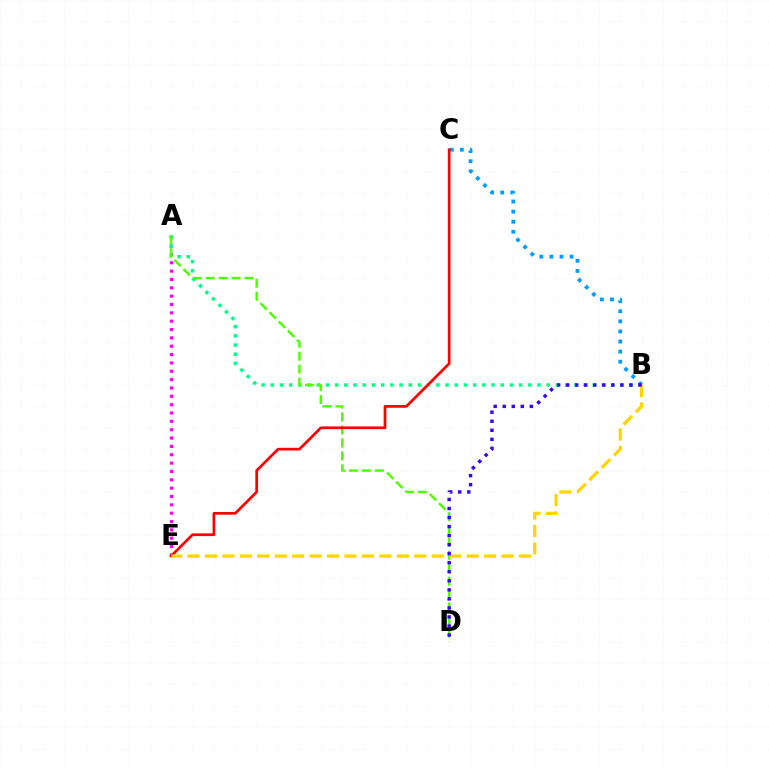{('A', 'E'): [{'color': '#ff00ed', 'line_style': 'dotted', 'thickness': 2.27}], ('A', 'B'): [{'color': '#00ff86', 'line_style': 'dotted', 'thickness': 2.5}], ('B', 'C'): [{'color': '#009eff', 'line_style': 'dotted', 'thickness': 2.74}], ('A', 'D'): [{'color': '#4fff00', 'line_style': 'dashed', 'thickness': 1.76}], ('C', 'E'): [{'color': '#ff0000', 'line_style': 'solid', 'thickness': 1.95}], ('B', 'E'): [{'color': '#ffd500', 'line_style': 'dashed', 'thickness': 2.37}], ('B', 'D'): [{'color': '#3700ff', 'line_style': 'dotted', 'thickness': 2.46}]}